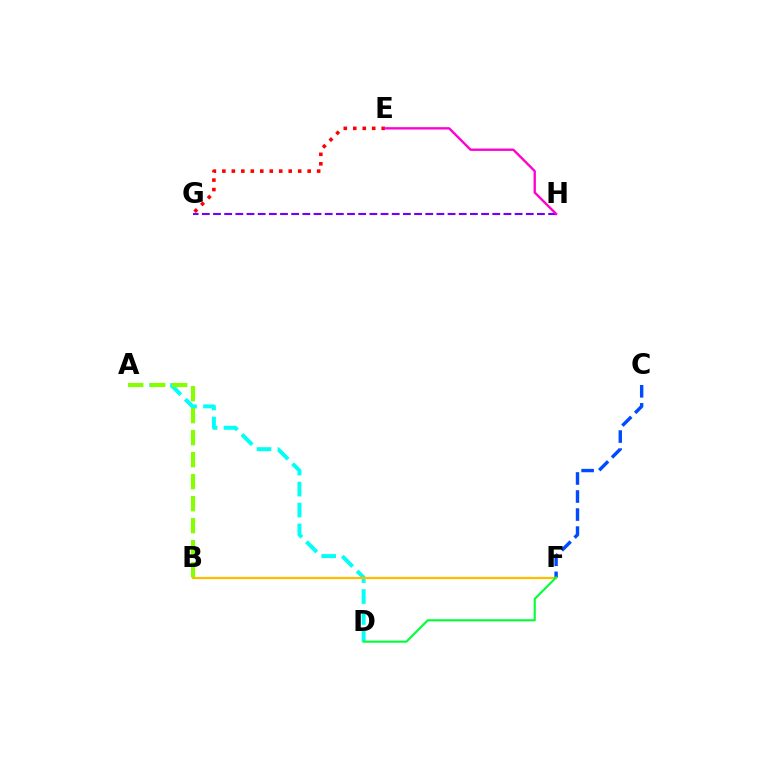{('A', 'D'): [{'color': '#00fff6', 'line_style': 'dashed', 'thickness': 2.84}], ('E', 'G'): [{'color': '#ff0000', 'line_style': 'dotted', 'thickness': 2.58}], ('B', 'F'): [{'color': '#ffbd00', 'line_style': 'solid', 'thickness': 1.62}], ('G', 'H'): [{'color': '#7200ff', 'line_style': 'dashed', 'thickness': 1.52}], ('C', 'F'): [{'color': '#004bff', 'line_style': 'dashed', 'thickness': 2.45}], ('E', 'H'): [{'color': '#ff00cf', 'line_style': 'solid', 'thickness': 1.69}], ('D', 'F'): [{'color': '#00ff39', 'line_style': 'solid', 'thickness': 1.53}], ('A', 'B'): [{'color': '#84ff00', 'line_style': 'dashed', 'thickness': 2.99}]}